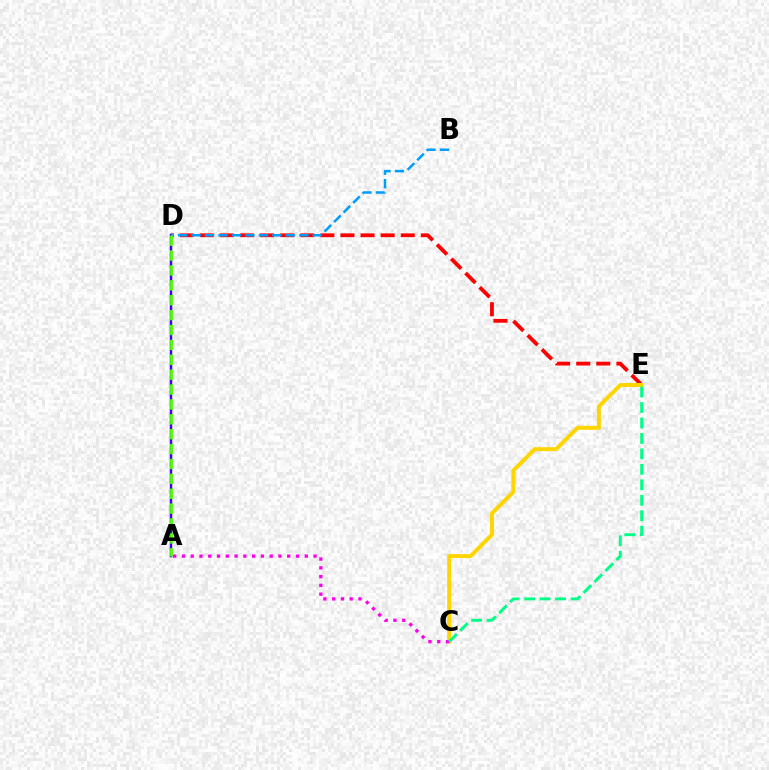{('D', 'E'): [{'color': '#ff0000', 'line_style': 'dashed', 'thickness': 2.73}], ('C', 'E'): [{'color': '#ffd500', 'line_style': 'solid', 'thickness': 2.86}, {'color': '#00ff86', 'line_style': 'dashed', 'thickness': 2.1}], ('A', 'C'): [{'color': '#ff00ed', 'line_style': 'dotted', 'thickness': 2.38}], ('A', 'D'): [{'color': '#3700ff', 'line_style': 'solid', 'thickness': 1.79}, {'color': '#4fff00', 'line_style': 'dashed', 'thickness': 2.02}], ('B', 'D'): [{'color': '#009eff', 'line_style': 'dashed', 'thickness': 1.83}]}